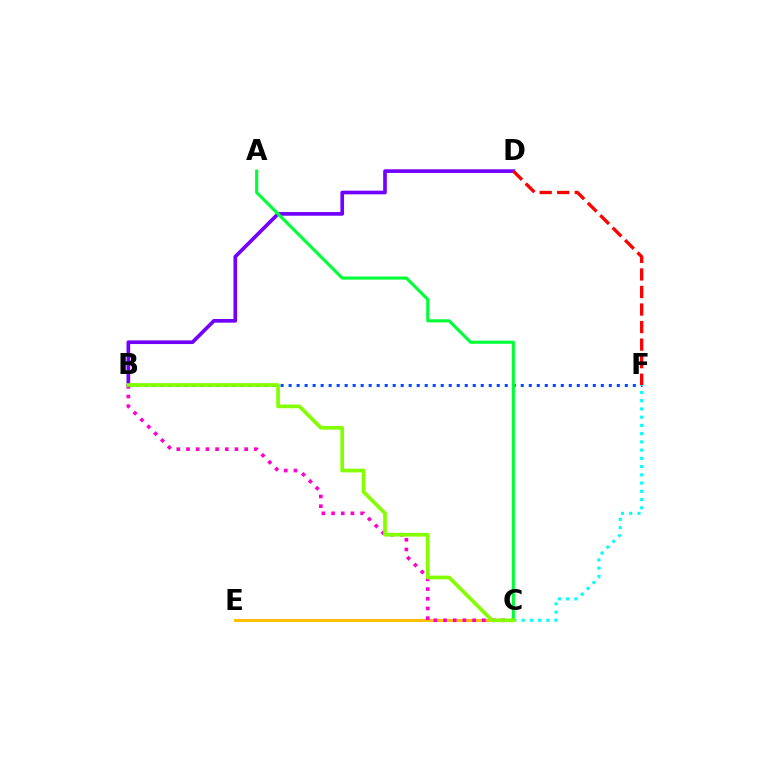{('B', 'F'): [{'color': '#004bff', 'line_style': 'dotted', 'thickness': 2.17}], ('C', 'E'): [{'color': '#ffbd00', 'line_style': 'solid', 'thickness': 2.12}], ('B', 'D'): [{'color': '#7200ff', 'line_style': 'solid', 'thickness': 2.64}], ('B', 'C'): [{'color': '#ff00cf', 'line_style': 'dotted', 'thickness': 2.63}, {'color': '#84ff00', 'line_style': 'solid', 'thickness': 2.67}], ('C', 'F'): [{'color': '#00fff6', 'line_style': 'dotted', 'thickness': 2.24}], ('D', 'F'): [{'color': '#ff0000', 'line_style': 'dashed', 'thickness': 2.38}], ('A', 'C'): [{'color': '#00ff39', 'line_style': 'solid', 'thickness': 2.25}]}